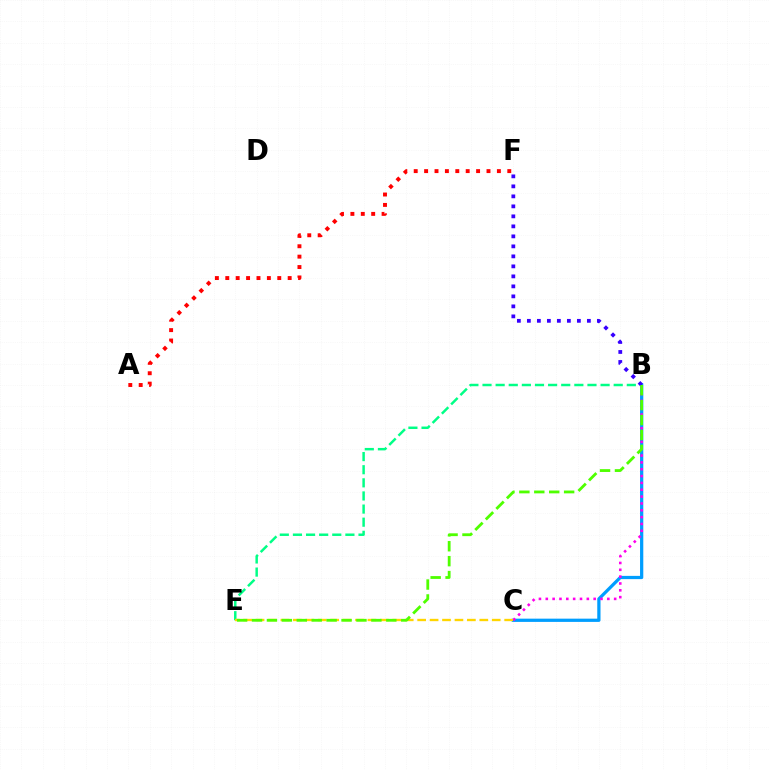{('A', 'F'): [{'color': '#ff0000', 'line_style': 'dotted', 'thickness': 2.82}], ('B', 'C'): [{'color': '#009eff', 'line_style': 'solid', 'thickness': 2.34}, {'color': '#ff00ed', 'line_style': 'dotted', 'thickness': 1.86}], ('B', 'E'): [{'color': '#00ff86', 'line_style': 'dashed', 'thickness': 1.78}, {'color': '#4fff00', 'line_style': 'dashed', 'thickness': 2.03}], ('B', 'F'): [{'color': '#3700ff', 'line_style': 'dotted', 'thickness': 2.72}], ('C', 'E'): [{'color': '#ffd500', 'line_style': 'dashed', 'thickness': 1.69}]}